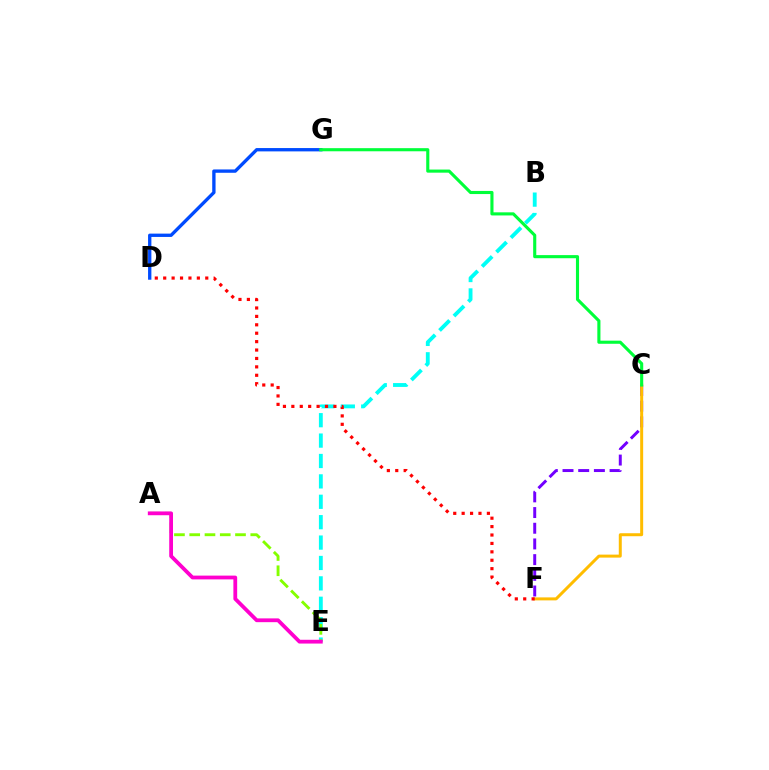{('B', 'E'): [{'color': '#00fff6', 'line_style': 'dashed', 'thickness': 2.77}], ('C', 'F'): [{'color': '#7200ff', 'line_style': 'dashed', 'thickness': 2.13}, {'color': '#ffbd00', 'line_style': 'solid', 'thickness': 2.15}], ('A', 'E'): [{'color': '#84ff00', 'line_style': 'dashed', 'thickness': 2.07}, {'color': '#ff00cf', 'line_style': 'solid', 'thickness': 2.72}], ('D', 'F'): [{'color': '#ff0000', 'line_style': 'dotted', 'thickness': 2.29}], ('D', 'G'): [{'color': '#004bff', 'line_style': 'solid', 'thickness': 2.4}], ('C', 'G'): [{'color': '#00ff39', 'line_style': 'solid', 'thickness': 2.24}]}